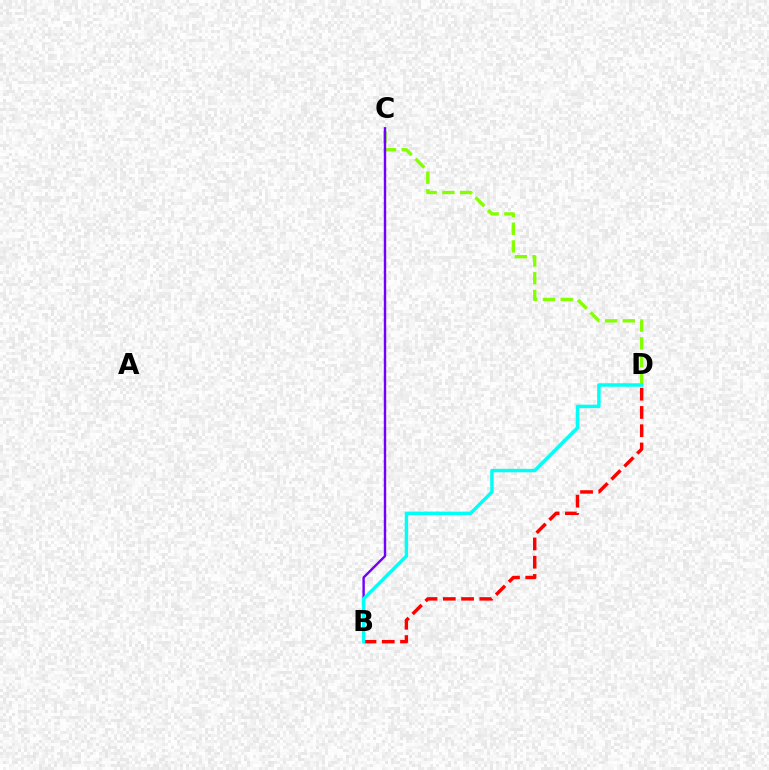{('C', 'D'): [{'color': '#84ff00', 'line_style': 'dashed', 'thickness': 2.41}], ('B', 'D'): [{'color': '#ff0000', 'line_style': 'dashed', 'thickness': 2.48}, {'color': '#00fff6', 'line_style': 'solid', 'thickness': 2.49}], ('B', 'C'): [{'color': '#7200ff', 'line_style': 'solid', 'thickness': 1.74}]}